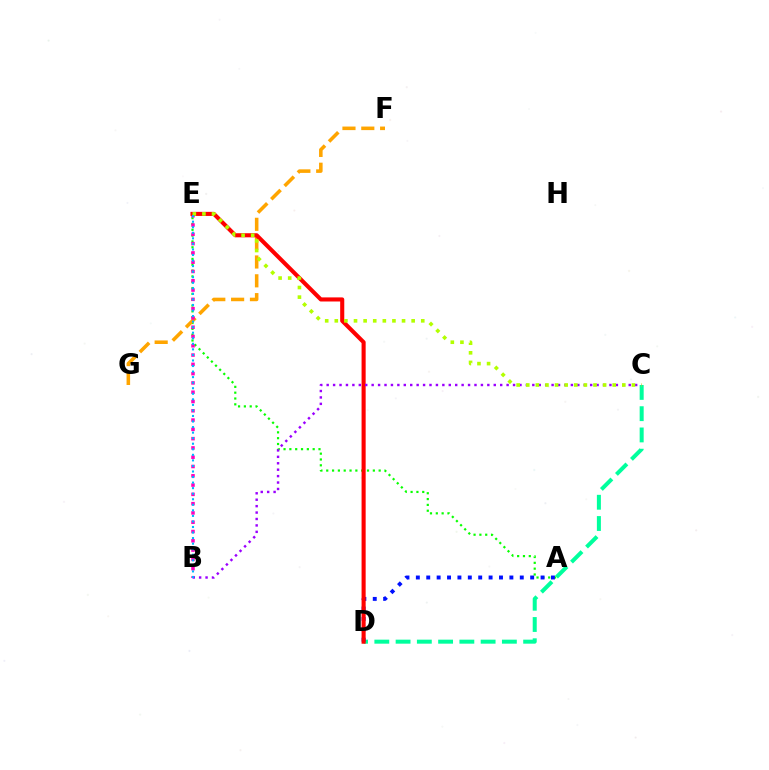{('C', 'D'): [{'color': '#00ff9d', 'line_style': 'dashed', 'thickness': 2.89}], ('A', 'E'): [{'color': '#08ff00', 'line_style': 'dotted', 'thickness': 1.58}], ('F', 'G'): [{'color': '#ffa500', 'line_style': 'dashed', 'thickness': 2.56}], ('A', 'D'): [{'color': '#0010ff', 'line_style': 'dotted', 'thickness': 2.82}], ('B', 'E'): [{'color': '#ff00bd', 'line_style': 'dotted', 'thickness': 2.52}, {'color': '#00b5ff', 'line_style': 'dotted', 'thickness': 1.51}], ('D', 'E'): [{'color': '#ff0000', 'line_style': 'solid', 'thickness': 2.95}], ('B', 'C'): [{'color': '#9b00ff', 'line_style': 'dotted', 'thickness': 1.75}], ('C', 'E'): [{'color': '#b3ff00', 'line_style': 'dotted', 'thickness': 2.61}]}